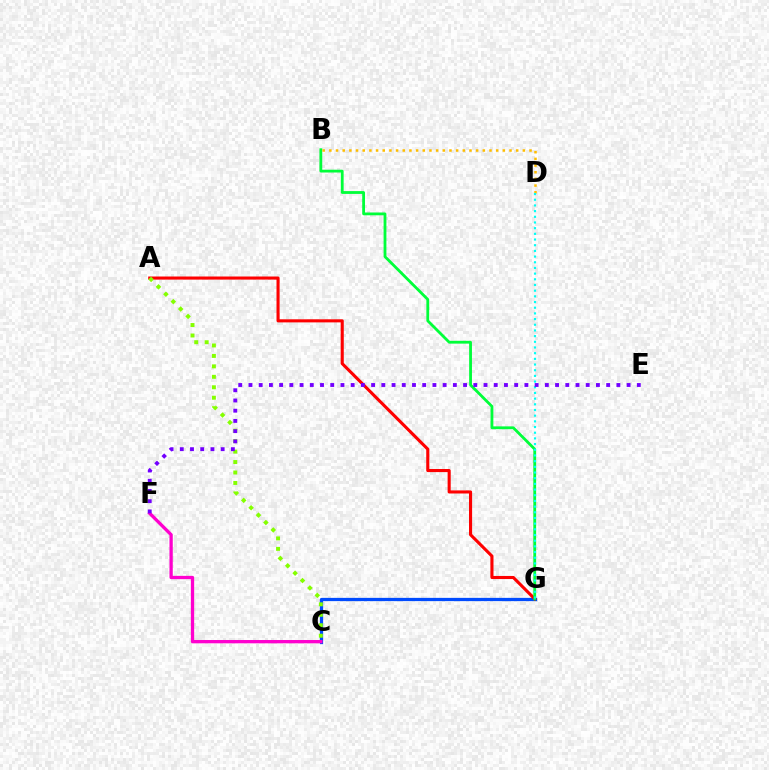{('C', 'G'): [{'color': '#004bff', 'line_style': 'solid', 'thickness': 2.35}], ('C', 'F'): [{'color': '#ff00cf', 'line_style': 'solid', 'thickness': 2.38}], ('A', 'G'): [{'color': '#ff0000', 'line_style': 'solid', 'thickness': 2.23}], ('A', 'C'): [{'color': '#84ff00', 'line_style': 'dotted', 'thickness': 2.84}], ('B', 'G'): [{'color': '#00ff39', 'line_style': 'solid', 'thickness': 2.02}], ('B', 'D'): [{'color': '#ffbd00', 'line_style': 'dotted', 'thickness': 1.81}], ('D', 'G'): [{'color': '#00fff6', 'line_style': 'dotted', 'thickness': 1.54}], ('E', 'F'): [{'color': '#7200ff', 'line_style': 'dotted', 'thickness': 2.78}]}